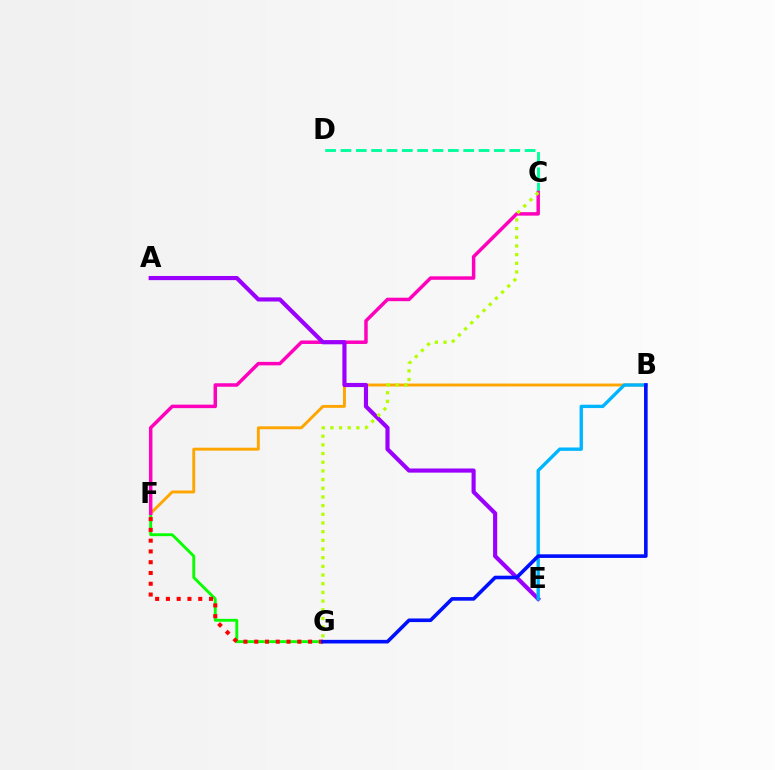{('F', 'G'): [{'color': '#08ff00', 'line_style': 'solid', 'thickness': 2.07}, {'color': '#ff0000', 'line_style': 'dotted', 'thickness': 2.93}], ('C', 'D'): [{'color': '#00ff9d', 'line_style': 'dashed', 'thickness': 2.09}], ('B', 'F'): [{'color': '#ffa500', 'line_style': 'solid', 'thickness': 2.1}], ('C', 'F'): [{'color': '#ff00bd', 'line_style': 'solid', 'thickness': 2.51}], ('A', 'E'): [{'color': '#9b00ff', 'line_style': 'solid', 'thickness': 2.98}], ('B', 'E'): [{'color': '#00b5ff', 'line_style': 'solid', 'thickness': 2.42}], ('B', 'G'): [{'color': '#0010ff', 'line_style': 'solid', 'thickness': 2.6}], ('C', 'G'): [{'color': '#b3ff00', 'line_style': 'dotted', 'thickness': 2.36}]}